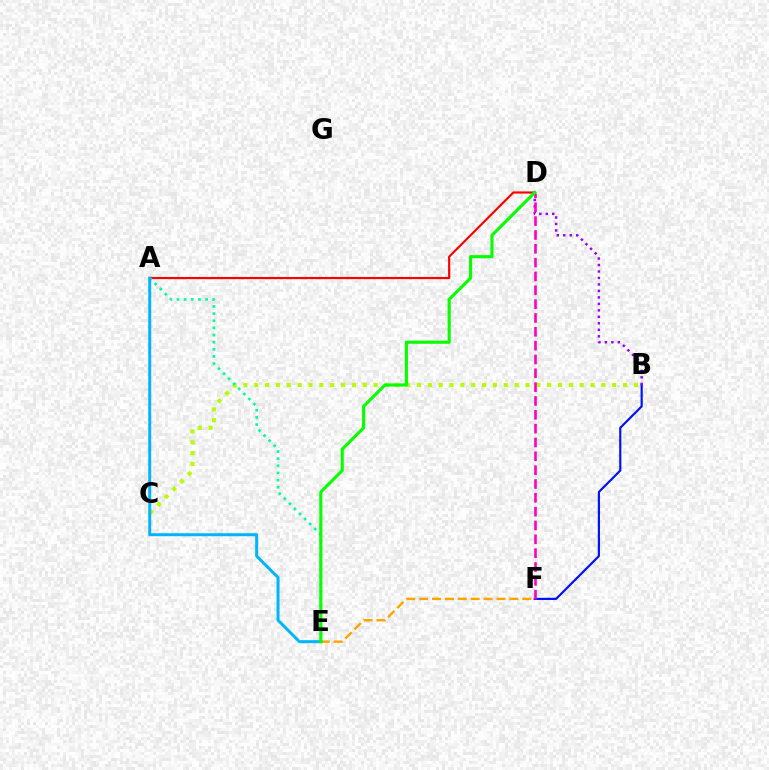{('A', 'D'): [{'color': '#ff0000', 'line_style': 'solid', 'thickness': 1.56}], ('B', 'F'): [{'color': '#0010ff', 'line_style': 'solid', 'thickness': 1.56}], ('B', 'D'): [{'color': '#9b00ff', 'line_style': 'dotted', 'thickness': 1.76}], ('B', 'C'): [{'color': '#b3ff00', 'line_style': 'dotted', 'thickness': 2.95}], ('E', 'F'): [{'color': '#ffa500', 'line_style': 'dashed', 'thickness': 1.75}], ('D', 'F'): [{'color': '#ff00bd', 'line_style': 'dashed', 'thickness': 1.88}], ('A', 'E'): [{'color': '#00ff9d', 'line_style': 'dotted', 'thickness': 1.94}, {'color': '#00b5ff', 'line_style': 'solid', 'thickness': 2.16}], ('D', 'E'): [{'color': '#08ff00', 'line_style': 'solid', 'thickness': 2.25}]}